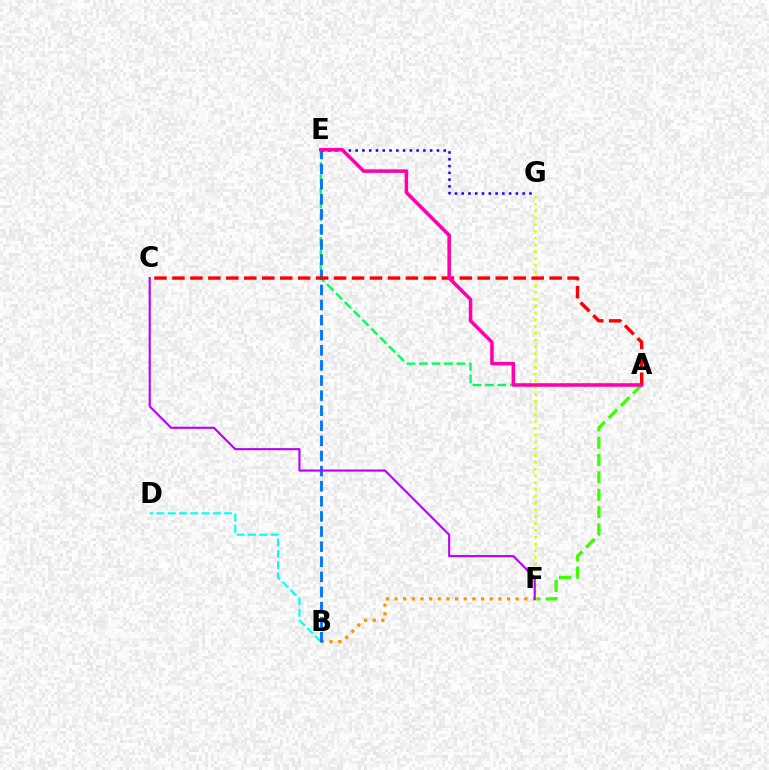{('A', 'F'): [{'color': '#3dff00', 'line_style': 'dashed', 'thickness': 2.36}], ('A', 'E'): [{'color': '#00ff5c', 'line_style': 'dashed', 'thickness': 1.7}, {'color': '#ff00ac', 'line_style': 'solid', 'thickness': 2.55}], ('E', 'G'): [{'color': '#2500ff', 'line_style': 'dotted', 'thickness': 1.84}], ('B', 'D'): [{'color': '#00fff6', 'line_style': 'dashed', 'thickness': 1.53}], ('B', 'F'): [{'color': '#ff9400', 'line_style': 'dotted', 'thickness': 2.35}], ('B', 'E'): [{'color': '#0074ff', 'line_style': 'dashed', 'thickness': 2.05}], ('F', 'G'): [{'color': '#d1ff00', 'line_style': 'dotted', 'thickness': 1.85}], ('A', 'C'): [{'color': '#ff0000', 'line_style': 'dashed', 'thickness': 2.44}], ('C', 'F'): [{'color': '#b900ff', 'line_style': 'solid', 'thickness': 1.53}]}